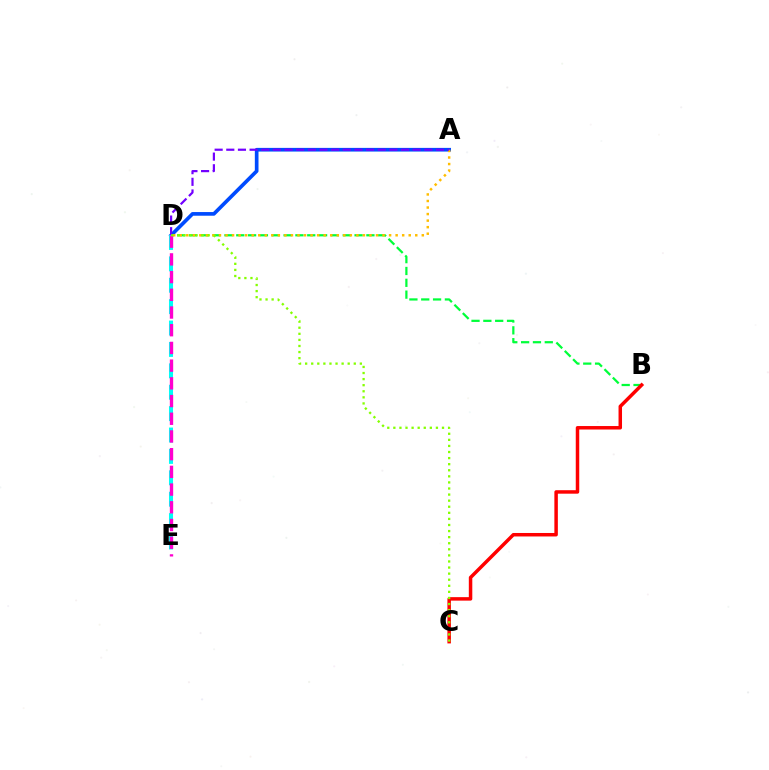{('B', 'D'): [{'color': '#00ff39', 'line_style': 'dashed', 'thickness': 1.61}], ('A', 'D'): [{'color': '#004bff', 'line_style': 'solid', 'thickness': 2.64}, {'color': '#ffbd00', 'line_style': 'dotted', 'thickness': 1.78}, {'color': '#7200ff', 'line_style': 'dashed', 'thickness': 1.58}], ('B', 'C'): [{'color': '#ff0000', 'line_style': 'solid', 'thickness': 2.51}], ('D', 'E'): [{'color': '#00fff6', 'line_style': 'dashed', 'thickness': 2.91}, {'color': '#ff00cf', 'line_style': 'dashed', 'thickness': 2.41}], ('C', 'D'): [{'color': '#84ff00', 'line_style': 'dotted', 'thickness': 1.65}]}